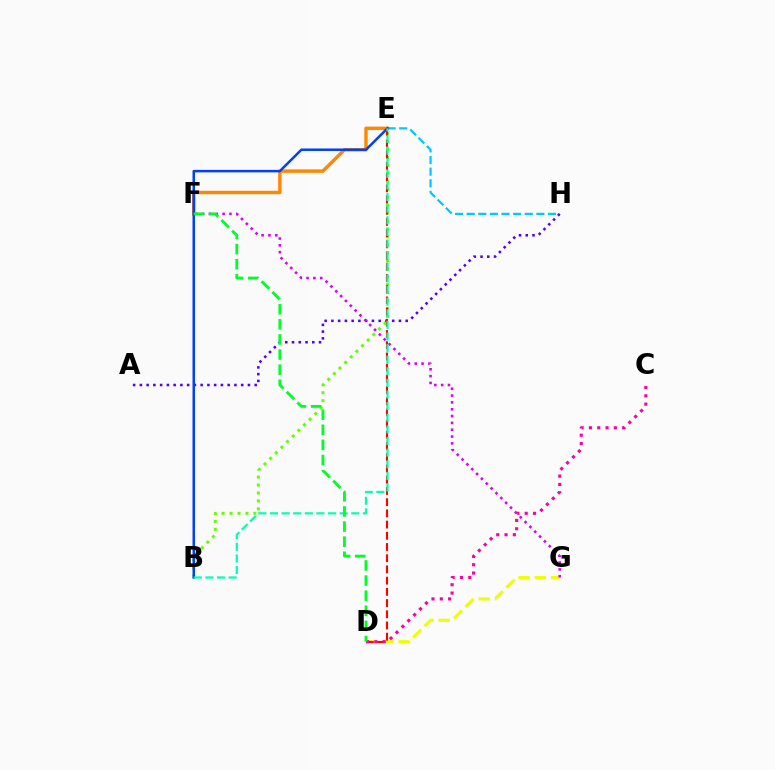{('E', 'F'): [{'color': '#ff8800', 'line_style': 'solid', 'thickness': 2.48}], ('B', 'E'): [{'color': '#66ff00', 'line_style': 'dotted', 'thickness': 2.16}, {'color': '#003fff', 'line_style': 'solid', 'thickness': 1.79}, {'color': '#00ffaf', 'line_style': 'dashed', 'thickness': 1.58}], ('D', 'G'): [{'color': '#eeff00', 'line_style': 'dashed', 'thickness': 2.21}], ('E', 'H'): [{'color': '#00c7ff', 'line_style': 'dashed', 'thickness': 1.58}], ('A', 'H'): [{'color': '#4f00ff', 'line_style': 'dotted', 'thickness': 1.83}], ('F', 'G'): [{'color': '#d600ff', 'line_style': 'dotted', 'thickness': 1.86}], ('D', 'E'): [{'color': '#ff0000', 'line_style': 'dashed', 'thickness': 1.52}], ('C', 'D'): [{'color': '#ff00a0', 'line_style': 'dotted', 'thickness': 2.26}], ('D', 'F'): [{'color': '#00ff27', 'line_style': 'dashed', 'thickness': 2.05}]}